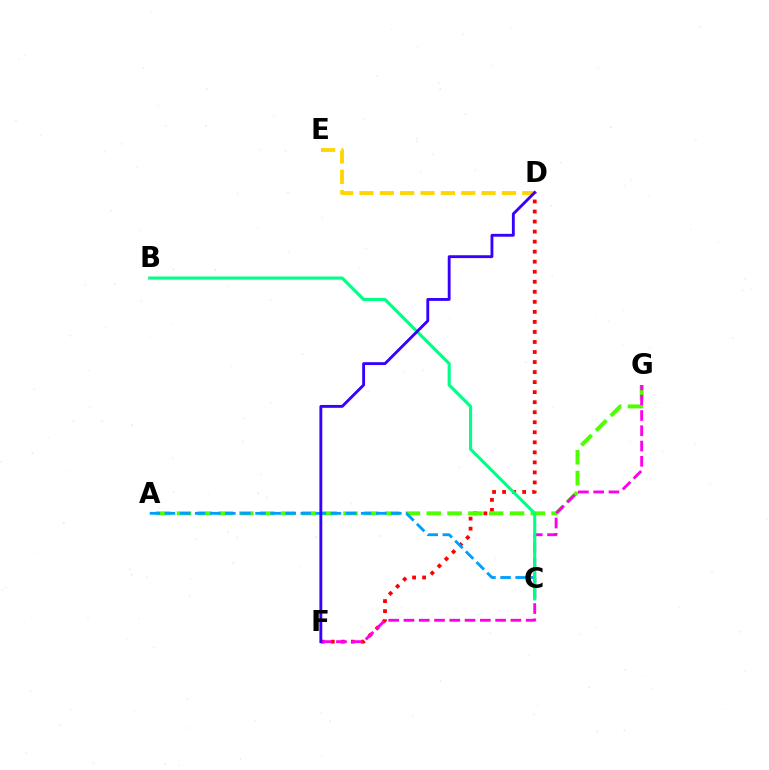{('D', 'F'): [{'color': '#ff0000', 'line_style': 'dotted', 'thickness': 2.73}, {'color': '#3700ff', 'line_style': 'solid', 'thickness': 2.06}], ('A', 'G'): [{'color': '#4fff00', 'line_style': 'dashed', 'thickness': 2.83}], ('D', 'E'): [{'color': '#ffd500', 'line_style': 'dashed', 'thickness': 2.76}], ('F', 'G'): [{'color': '#ff00ed', 'line_style': 'dashed', 'thickness': 2.08}], ('A', 'C'): [{'color': '#009eff', 'line_style': 'dashed', 'thickness': 2.05}], ('B', 'C'): [{'color': '#00ff86', 'line_style': 'solid', 'thickness': 2.24}]}